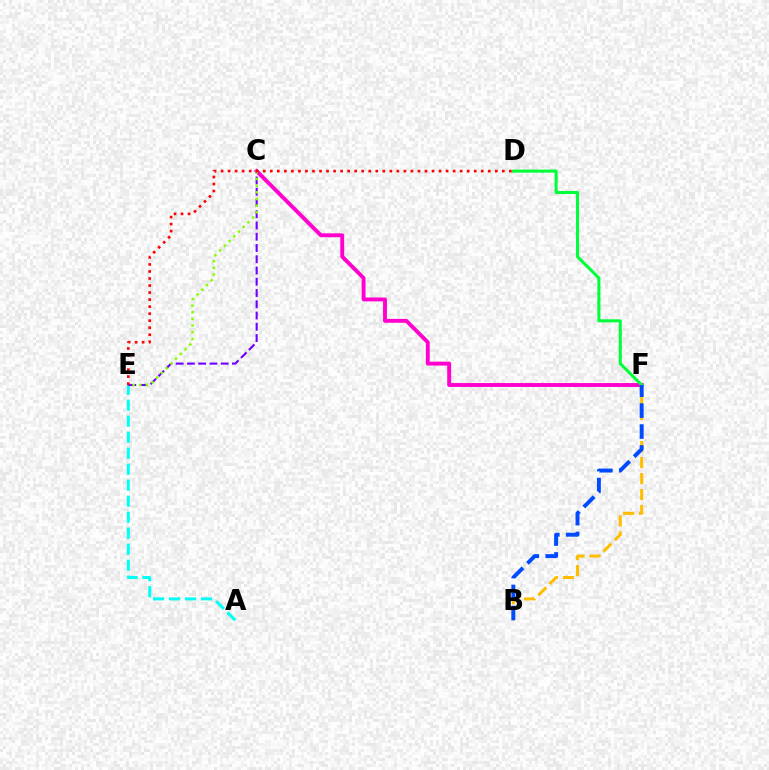{('C', 'F'): [{'color': '#ff00cf', 'line_style': 'solid', 'thickness': 2.8}], ('B', 'F'): [{'color': '#ffbd00', 'line_style': 'dashed', 'thickness': 2.17}, {'color': '#004bff', 'line_style': 'dashed', 'thickness': 2.84}], ('A', 'E'): [{'color': '#00fff6', 'line_style': 'dashed', 'thickness': 2.17}], ('C', 'E'): [{'color': '#7200ff', 'line_style': 'dashed', 'thickness': 1.53}, {'color': '#84ff00', 'line_style': 'dotted', 'thickness': 1.81}], ('D', 'F'): [{'color': '#00ff39', 'line_style': 'solid', 'thickness': 2.2}], ('D', 'E'): [{'color': '#ff0000', 'line_style': 'dotted', 'thickness': 1.91}]}